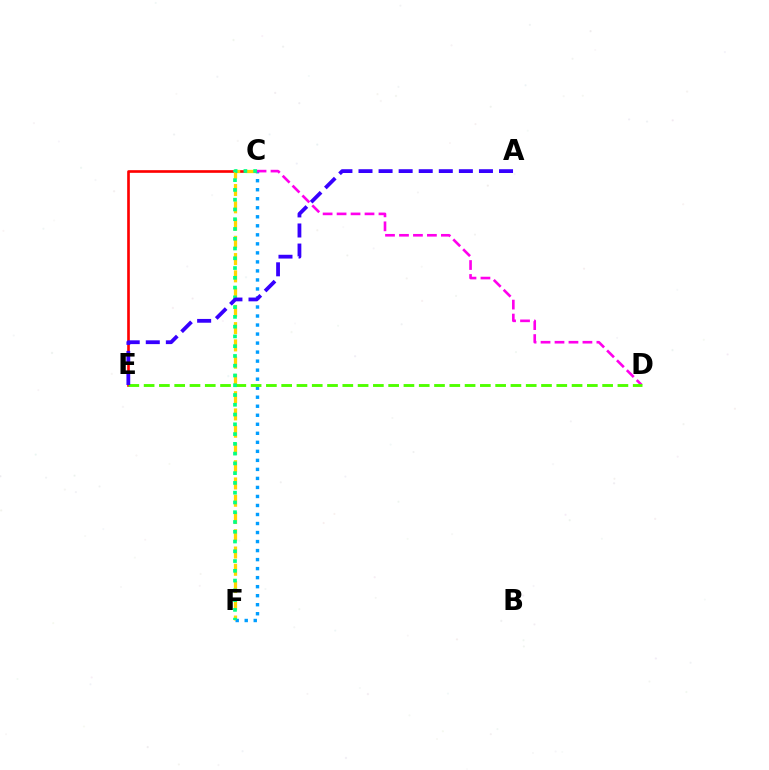{('C', 'E'): [{'color': '#ff0000', 'line_style': 'solid', 'thickness': 1.91}], ('C', 'F'): [{'color': '#ffd500', 'line_style': 'dashed', 'thickness': 2.34}, {'color': '#009eff', 'line_style': 'dotted', 'thickness': 2.45}, {'color': '#00ff86', 'line_style': 'dotted', 'thickness': 2.65}], ('C', 'D'): [{'color': '#ff00ed', 'line_style': 'dashed', 'thickness': 1.9}], ('D', 'E'): [{'color': '#4fff00', 'line_style': 'dashed', 'thickness': 2.08}], ('A', 'E'): [{'color': '#3700ff', 'line_style': 'dashed', 'thickness': 2.73}]}